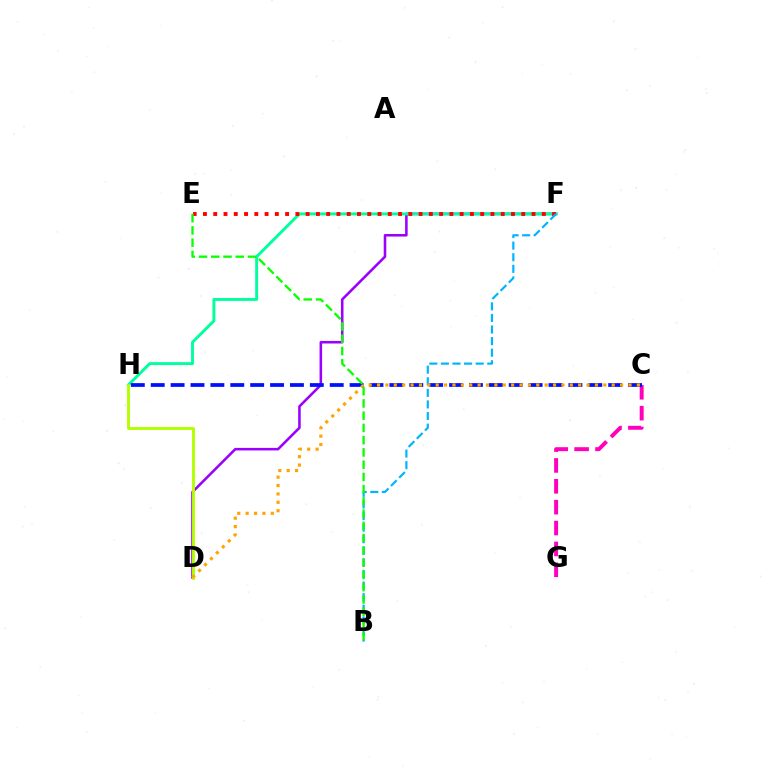{('D', 'F'): [{'color': '#9b00ff', 'line_style': 'solid', 'thickness': 1.84}], ('F', 'H'): [{'color': '#00ff9d', 'line_style': 'solid', 'thickness': 2.1}], ('E', 'F'): [{'color': '#ff0000', 'line_style': 'dotted', 'thickness': 2.79}], ('D', 'H'): [{'color': '#b3ff00', 'line_style': 'solid', 'thickness': 2.07}], ('C', 'G'): [{'color': '#ff00bd', 'line_style': 'dashed', 'thickness': 2.84}], ('C', 'H'): [{'color': '#0010ff', 'line_style': 'dashed', 'thickness': 2.7}], ('B', 'F'): [{'color': '#00b5ff', 'line_style': 'dashed', 'thickness': 1.57}], ('C', 'D'): [{'color': '#ffa500', 'line_style': 'dotted', 'thickness': 2.28}], ('B', 'E'): [{'color': '#08ff00', 'line_style': 'dashed', 'thickness': 1.66}]}